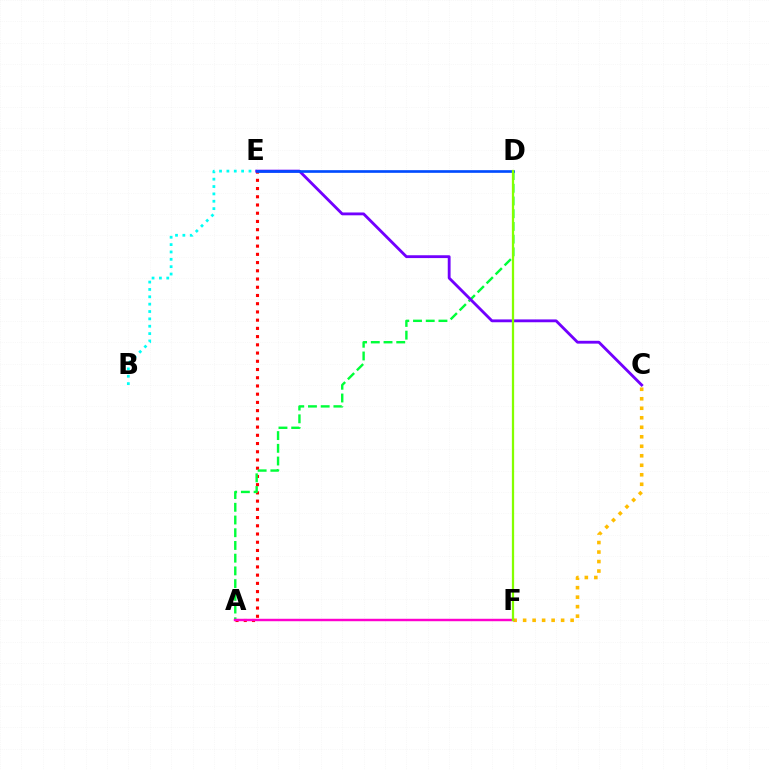{('B', 'E'): [{'color': '#00fff6', 'line_style': 'dotted', 'thickness': 2.0}], ('A', 'E'): [{'color': '#ff0000', 'line_style': 'dotted', 'thickness': 2.23}], ('A', 'D'): [{'color': '#00ff39', 'line_style': 'dashed', 'thickness': 1.73}], ('C', 'F'): [{'color': '#ffbd00', 'line_style': 'dotted', 'thickness': 2.58}], ('C', 'E'): [{'color': '#7200ff', 'line_style': 'solid', 'thickness': 2.04}], ('D', 'E'): [{'color': '#004bff', 'line_style': 'solid', 'thickness': 1.91}], ('A', 'F'): [{'color': '#ff00cf', 'line_style': 'solid', 'thickness': 1.76}], ('D', 'F'): [{'color': '#84ff00', 'line_style': 'solid', 'thickness': 1.62}]}